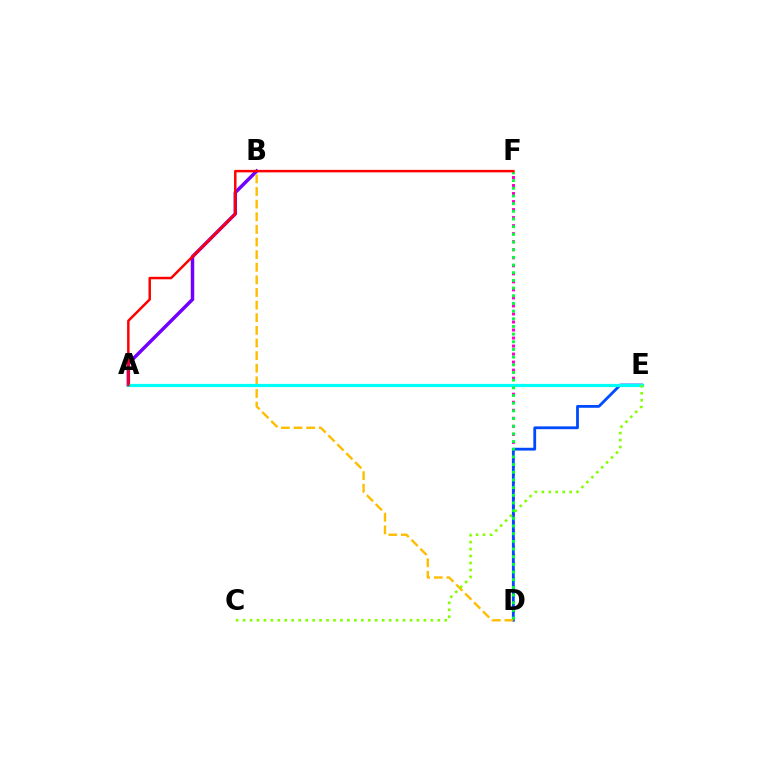{('A', 'B'): [{'color': '#7200ff', 'line_style': 'solid', 'thickness': 2.5}], ('D', 'F'): [{'color': '#ff00cf', 'line_style': 'dotted', 'thickness': 2.18}, {'color': '#00ff39', 'line_style': 'dotted', 'thickness': 2.09}], ('D', 'E'): [{'color': '#004bff', 'line_style': 'solid', 'thickness': 2.02}], ('B', 'D'): [{'color': '#ffbd00', 'line_style': 'dashed', 'thickness': 1.71}], ('A', 'E'): [{'color': '#00fff6', 'line_style': 'solid', 'thickness': 2.32}], ('A', 'F'): [{'color': '#ff0000', 'line_style': 'solid', 'thickness': 1.79}], ('C', 'E'): [{'color': '#84ff00', 'line_style': 'dotted', 'thickness': 1.89}]}